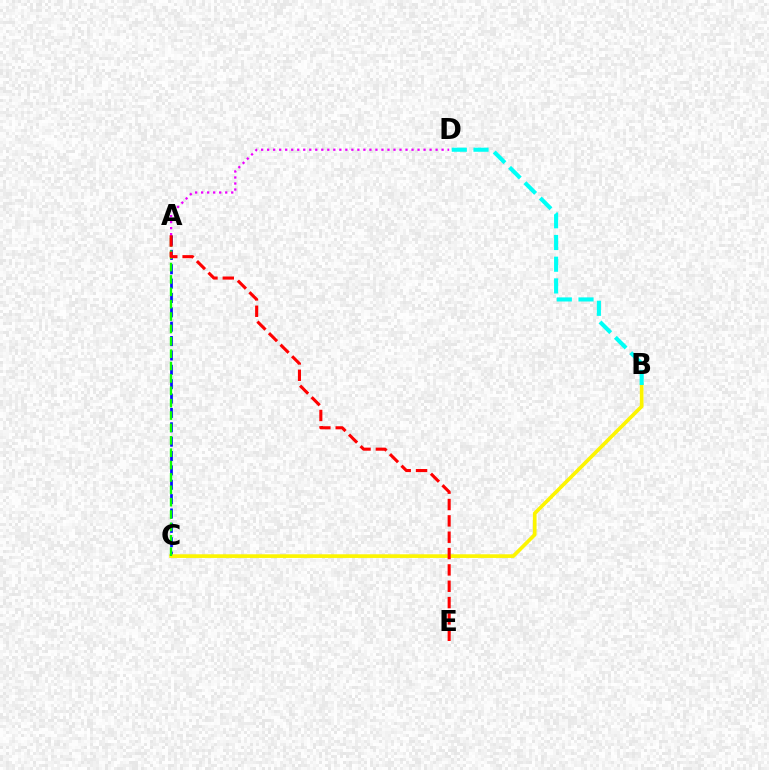{('A', 'C'): [{'color': '#0010ff', 'line_style': 'dashed', 'thickness': 1.95}, {'color': '#08ff00', 'line_style': 'dashed', 'thickness': 1.68}], ('A', 'D'): [{'color': '#ee00ff', 'line_style': 'dotted', 'thickness': 1.63}], ('B', 'C'): [{'color': '#fcf500', 'line_style': 'solid', 'thickness': 2.64}], ('A', 'E'): [{'color': '#ff0000', 'line_style': 'dashed', 'thickness': 2.22}], ('B', 'D'): [{'color': '#00fff6', 'line_style': 'dashed', 'thickness': 2.95}]}